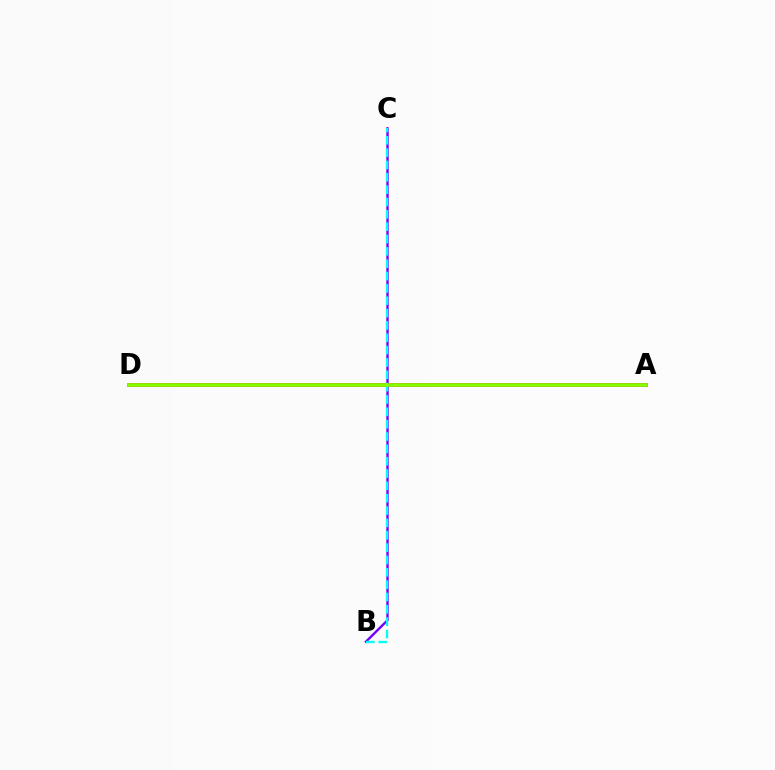{('B', 'C'): [{'color': '#7200ff', 'line_style': 'solid', 'thickness': 1.71}, {'color': '#00fff6', 'line_style': 'dashed', 'thickness': 1.68}], ('A', 'D'): [{'color': '#ff0000', 'line_style': 'solid', 'thickness': 2.54}, {'color': '#84ff00', 'line_style': 'solid', 'thickness': 2.59}]}